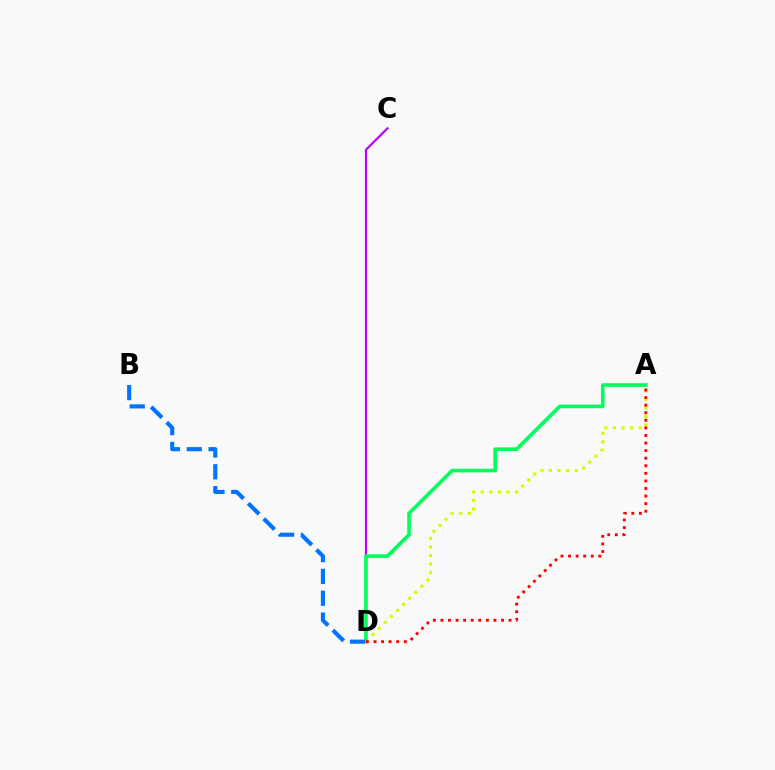{('C', 'D'): [{'color': '#b900ff', 'line_style': 'solid', 'thickness': 1.56}], ('A', 'D'): [{'color': '#d1ff00', 'line_style': 'dotted', 'thickness': 2.33}, {'color': '#00ff5c', 'line_style': 'solid', 'thickness': 2.61}, {'color': '#ff0000', 'line_style': 'dotted', 'thickness': 2.06}], ('B', 'D'): [{'color': '#0074ff', 'line_style': 'dashed', 'thickness': 2.96}]}